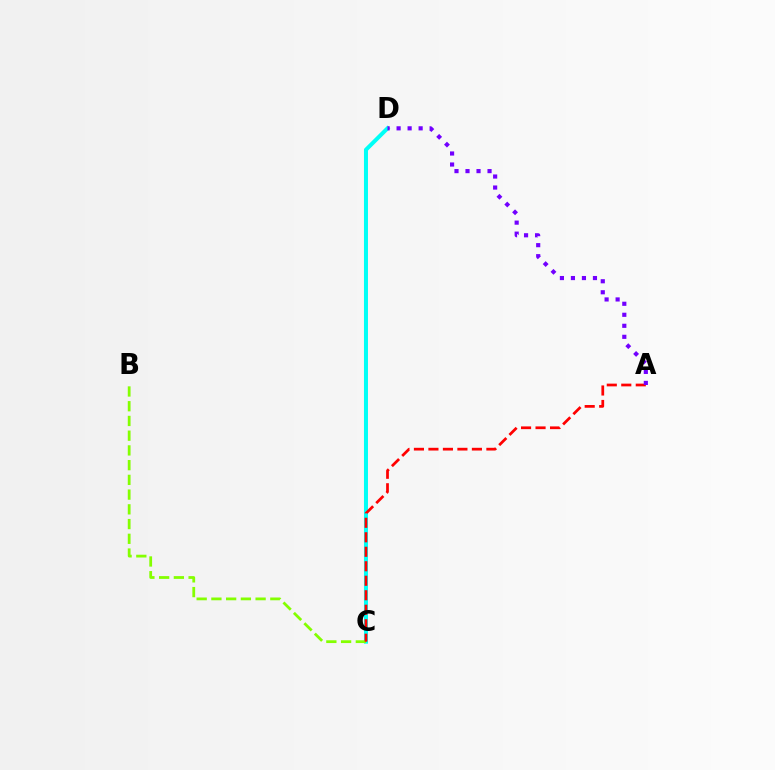{('C', 'D'): [{'color': '#00fff6', 'line_style': 'solid', 'thickness': 2.88}], ('B', 'C'): [{'color': '#84ff00', 'line_style': 'dashed', 'thickness': 2.0}], ('A', 'C'): [{'color': '#ff0000', 'line_style': 'dashed', 'thickness': 1.97}], ('A', 'D'): [{'color': '#7200ff', 'line_style': 'dotted', 'thickness': 2.99}]}